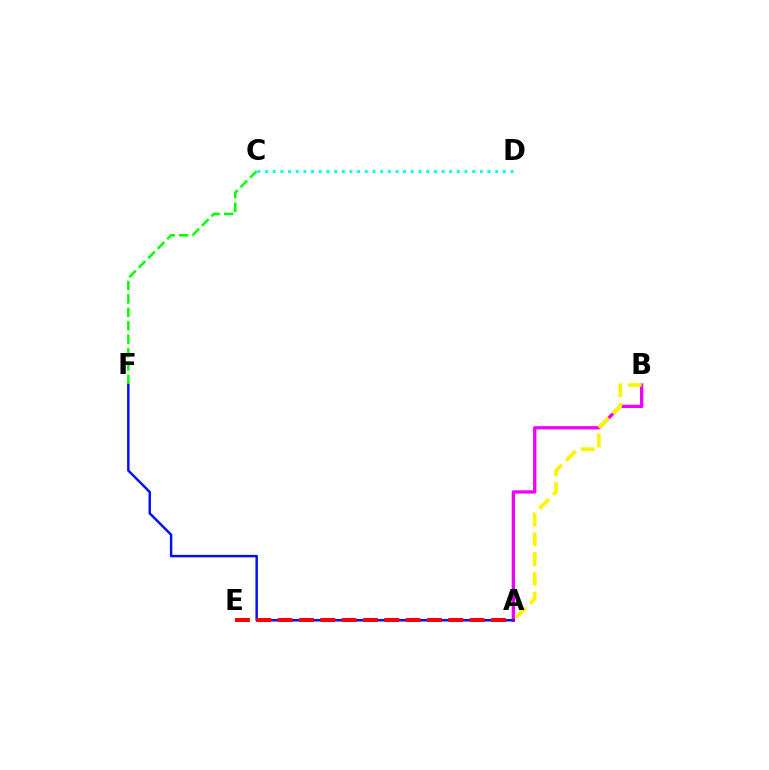{('A', 'B'): [{'color': '#ee00ff', 'line_style': 'solid', 'thickness': 2.36}, {'color': '#fcf500', 'line_style': 'dashed', 'thickness': 2.68}], ('C', 'D'): [{'color': '#00fff6', 'line_style': 'dotted', 'thickness': 2.08}], ('C', 'F'): [{'color': '#08ff00', 'line_style': 'dashed', 'thickness': 1.82}], ('A', 'F'): [{'color': '#0010ff', 'line_style': 'solid', 'thickness': 1.78}], ('A', 'E'): [{'color': '#ff0000', 'line_style': 'dashed', 'thickness': 2.9}]}